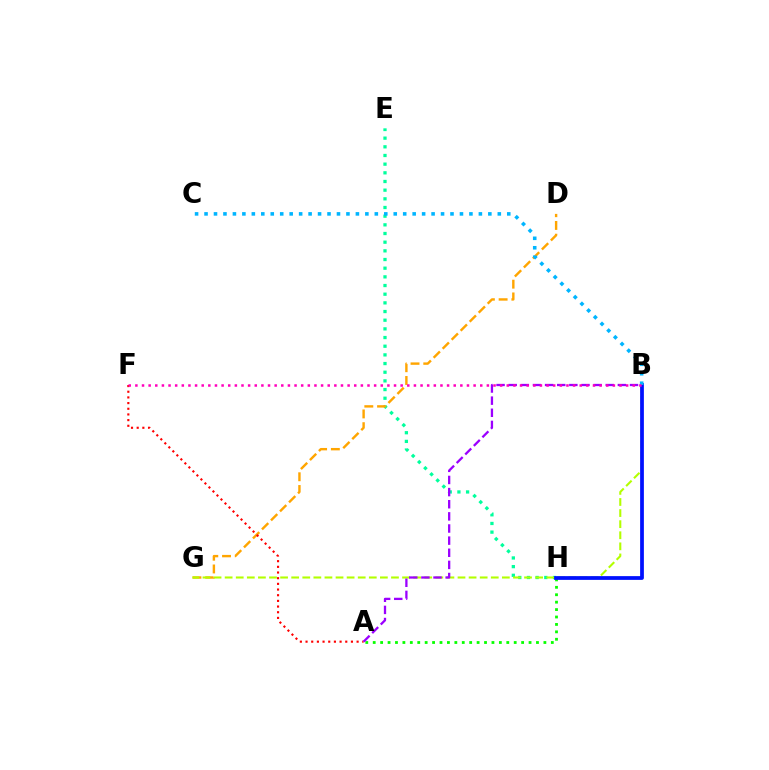{('E', 'H'): [{'color': '#00ff9d', 'line_style': 'dotted', 'thickness': 2.36}], ('A', 'H'): [{'color': '#08ff00', 'line_style': 'dotted', 'thickness': 2.02}], ('D', 'G'): [{'color': '#ffa500', 'line_style': 'dashed', 'thickness': 1.73}], ('B', 'G'): [{'color': '#b3ff00', 'line_style': 'dashed', 'thickness': 1.51}], ('B', 'H'): [{'color': '#0010ff', 'line_style': 'solid', 'thickness': 2.7}], ('A', 'F'): [{'color': '#ff0000', 'line_style': 'dotted', 'thickness': 1.54}], ('B', 'C'): [{'color': '#00b5ff', 'line_style': 'dotted', 'thickness': 2.57}], ('A', 'B'): [{'color': '#9b00ff', 'line_style': 'dashed', 'thickness': 1.65}], ('B', 'F'): [{'color': '#ff00bd', 'line_style': 'dotted', 'thickness': 1.8}]}